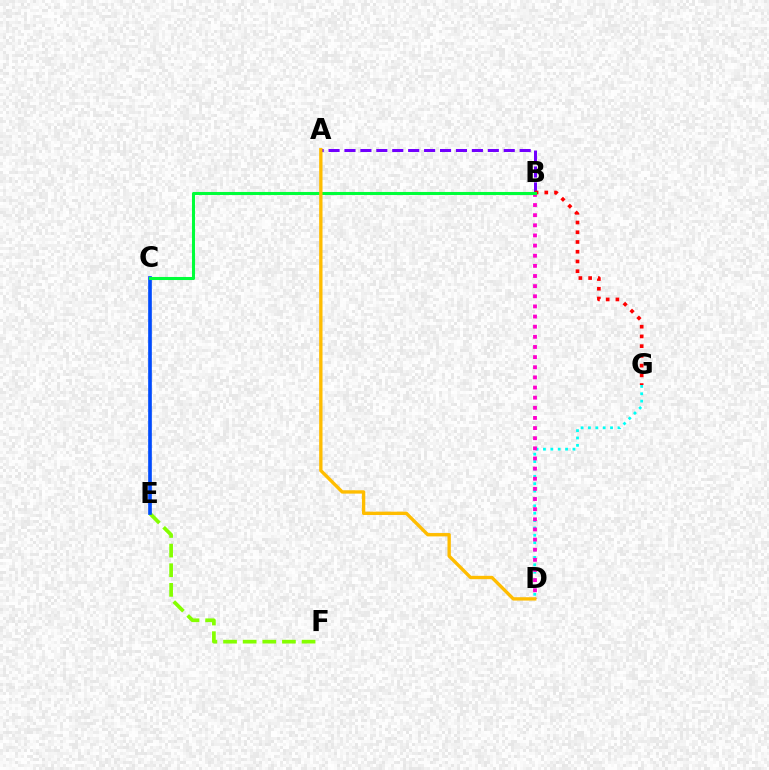{('A', 'B'): [{'color': '#7200ff', 'line_style': 'dashed', 'thickness': 2.16}], ('E', 'F'): [{'color': '#84ff00', 'line_style': 'dashed', 'thickness': 2.67}], ('C', 'E'): [{'color': '#004bff', 'line_style': 'solid', 'thickness': 2.64}], ('D', 'G'): [{'color': '#00fff6', 'line_style': 'dotted', 'thickness': 2.0}], ('B', 'G'): [{'color': '#ff0000', 'line_style': 'dotted', 'thickness': 2.65}], ('B', 'D'): [{'color': '#ff00cf', 'line_style': 'dotted', 'thickness': 2.75}], ('B', 'C'): [{'color': '#00ff39', 'line_style': 'solid', 'thickness': 2.21}], ('A', 'D'): [{'color': '#ffbd00', 'line_style': 'solid', 'thickness': 2.41}]}